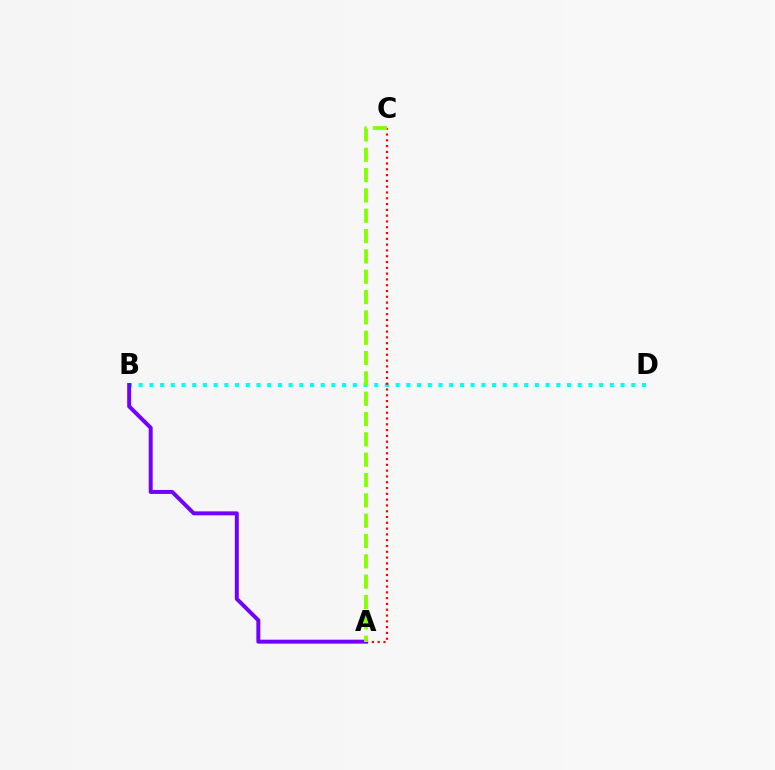{('B', 'D'): [{'color': '#00fff6', 'line_style': 'dotted', 'thickness': 2.91}], ('A', 'C'): [{'color': '#ff0000', 'line_style': 'dotted', 'thickness': 1.57}, {'color': '#84ff00', 'line_style': 'dashed', 'thickness': 2.76}], ('A', 'B'): [{'color': '#7200ff', 'line_style': 'solid', 'thickness': 2.85}]}